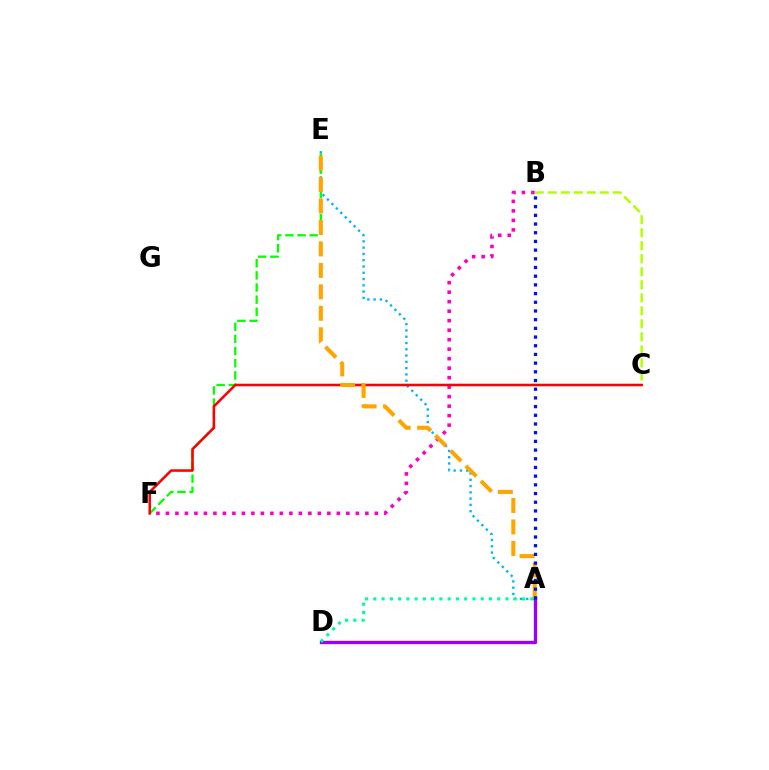{('A', 'E'): [{'color': '#00b5ff', 'line_style': 'dotted', 'thickness': 1.71}, {'color': '#ffa500', 'line_style': 'dashed', 'thickness': 2.92}], ('B', 'F'): [{'color': '#ff00bd', 'line_style': 'dotted', 'thickness': 2.58}], ('E', 'F'): [{'color': '#08ff00', 'line_style': 'dashed', 'thickness': 1.65}], ('A', 'D'): [{'color': '#9b00ff', 'line_style': 'solid', 'thickness': 2.4}, {'color': '#00ff9d', 'line_style': 'dotted', 'thickness': 2.25}], ('B', 'C'): [{'color': '#b3ff00', 'line_style': 'dashed', 'thickness': 1.77}], ('C', 'F'): [{'color': '#ff0000', 'line_style': 'solid', 'thickness': 1.84}], ('A', 'B'): [{'color': '#0010ff', 'line_style': 'dotted', 'thickness': 2.36}]}